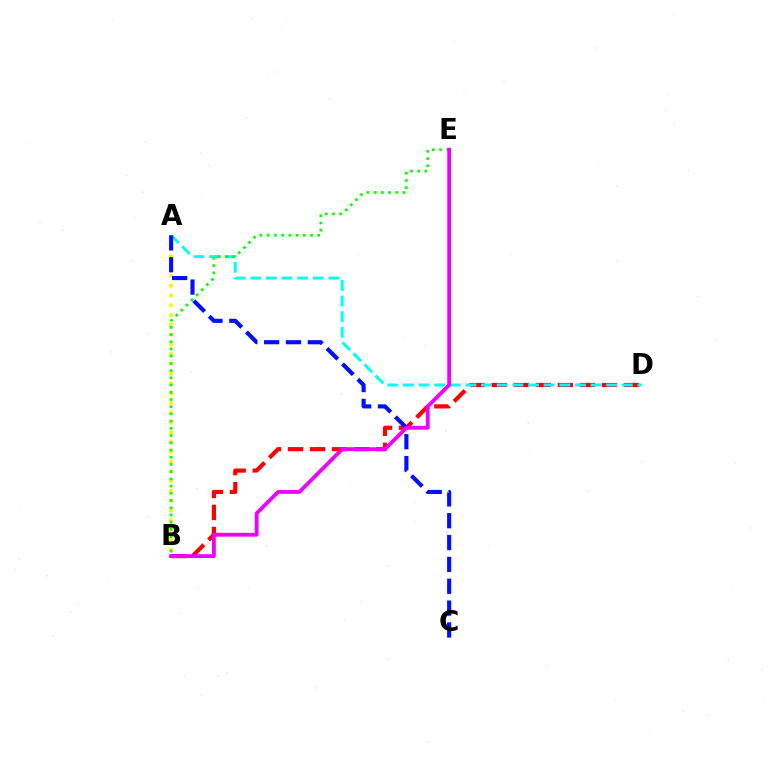{('A', 'B'): [{'color': '#fcf500', 'line_style': 'dotted', 'thickness': 2.65}], ('B', 'D'): [{'color': '#ff0000', 'line_style': 'dashed', 'thickness': 3.0}], ('A', 'D'): [{'color': '#00fff6', 'line_style': 'dashed', 'thickness': 2.12}], ('A', 'C'): [{'color': '#0010ff', 'line_style': 'dashed', 'thickness': 2.97}], ('B', 'E'): [{'color': '#08ff00', 'line_style': 'dotted', 'thickness': 1.96}, {'color': '#ee00ff', 'line_style': 'solid', 'thickness': 2.74}]}